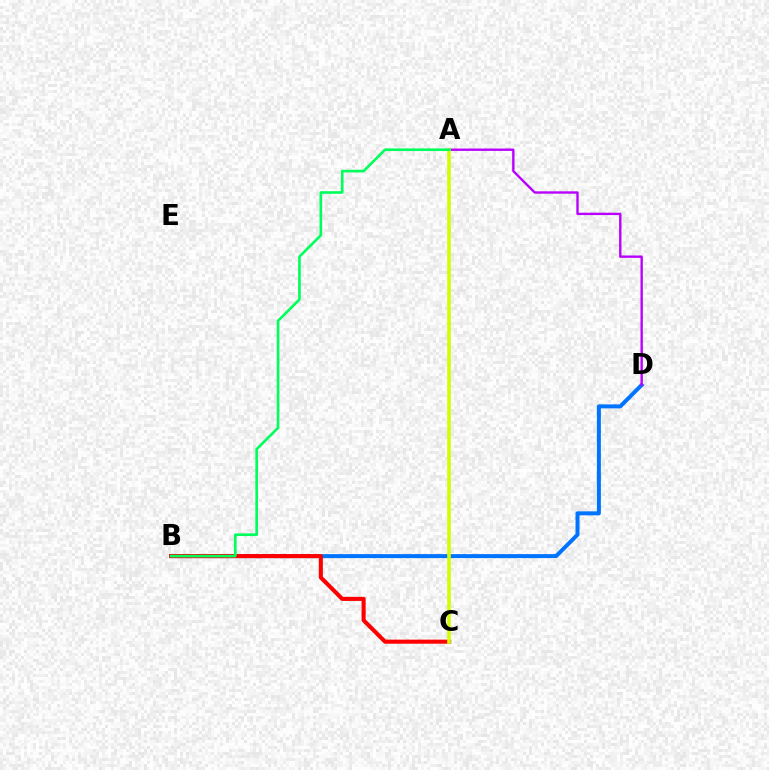{('B', 'D'): [{'color': '#0074ff', 'line_style': 'solid', 'thickness': 2.87}], ('B', 'C'): [{'color': '#ff0000', 'line_style': 'solid', 'thickness': 2.94}], ('A', 'D'): [{'color': '#b900ff', 'line_style': 'solid', 'thickness': 1.71}], ('A', 'C'): [{'color': '#d1ff00', 'line_style': 'solid', 'thickness': 2.6}], ('A', 'B'): [{'color': '#00ff5c', 'line_style': 'solid', 'thickness': 1.9}]}